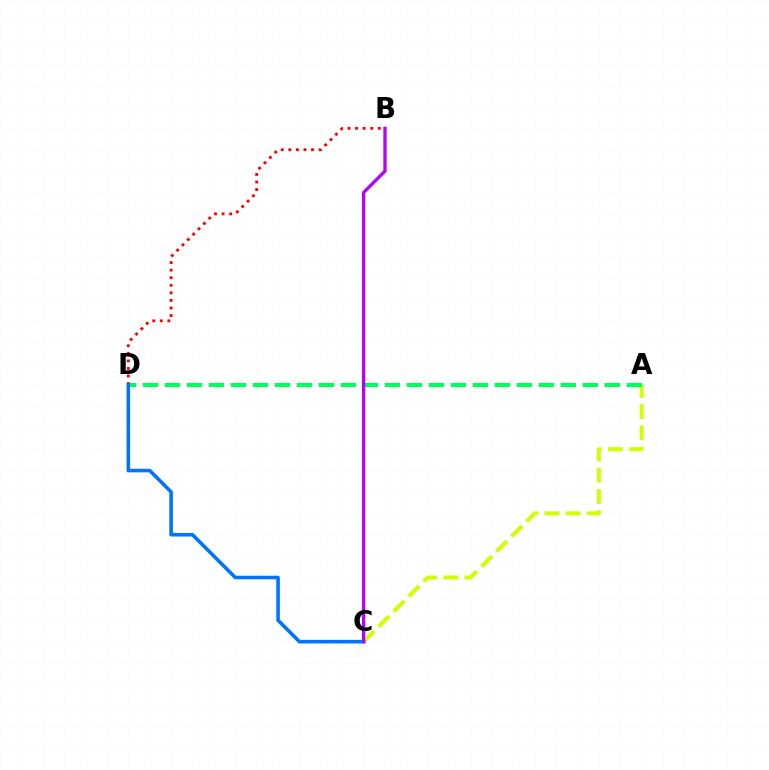{('A', 'C'): [{'color': '#d1ff00', 'line_style': 'dashed', 'thickness': 2.89}], ('A', 'D'): [{'color': '#00ff5c', 'line_style': 'dashed', 'thickness': 2.99}], ('B', 'D'): [{'color': '#ff0000', 'line_style': 'dotted', 'thickness': 2.05}], ('C', 'D'): [{'color': '#0074ff', 'line_style': 'solid', 'thickness': 2.58}], ('B', 'C'): [{'color': '#b900ff', 'line_style': 'solid', 'thickness': 2.38}]}